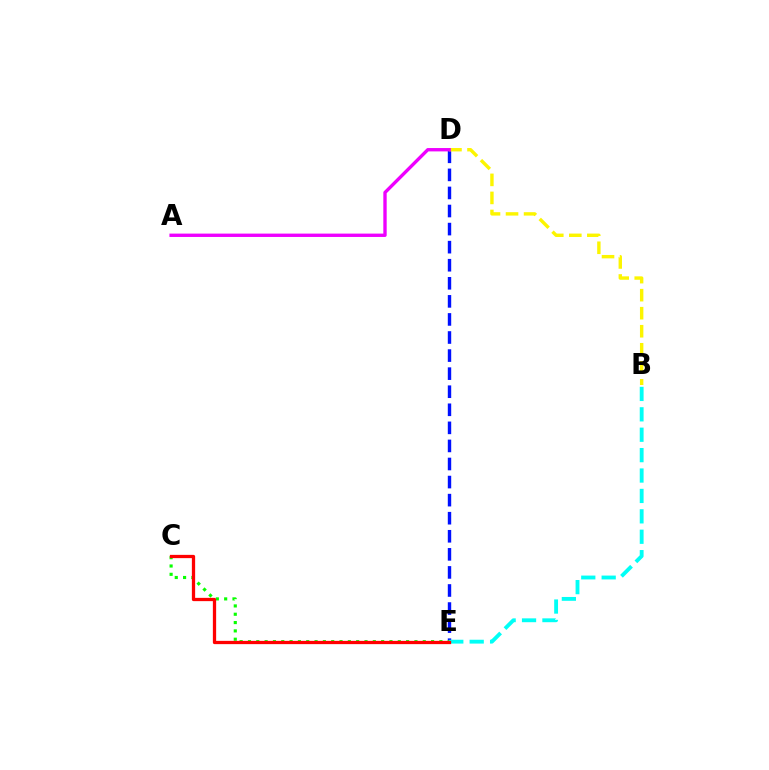{('D', 'E'): [{'color': '#0010ff', 'line_style': 'dashed', 'thickness': 2.45}], ('C', 'E'): [{'color': '#08ff00', 'line_style': 'dotted', 'thickness': 2.26}, {'color': '#ff0000', 'line_style': 'solid', 'thickness': 2.36}], ('B', 'E'): [{'color': '#00fff6', 'line_style': 'dashed', 'thickness': 2.77}], ('B', 'D'): [{'color': '#fcf500', 'line_style': 'dashed', 'thickness': 2.45}], ('A', 'D'): [{'color': '#ee00ff', 'line_style': 'solid', 'thickness': 2.42}]}